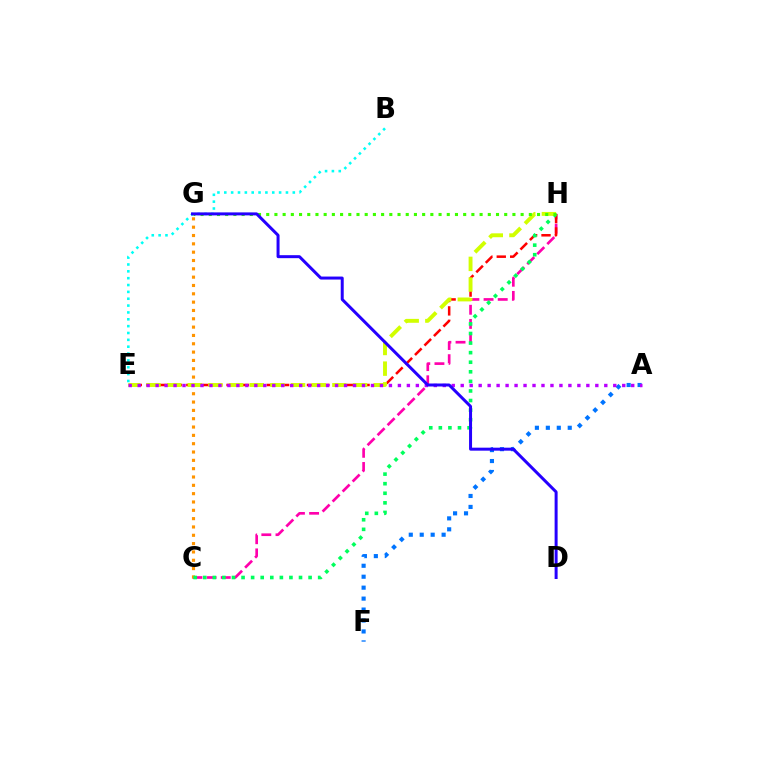{('C', 'H'): [{'color': '#ff00ac', 'line_style': 'dashed', 'thickness': 1.92}, {'color': '#00ff5c', 'line_style': 'dotted', 'thickness': 2.6}], ('B', 'E'): [{'color': '#00fff6', 'line_style': 'dotted', 'thickness': 1.86}], ('C', 'G'): [{'color': '#ff9400', 'line_style': 'dotted', 'thickness': 2.26}], ('A', 'F'): [{'color': '#0074ff', 'line_style': 'dotted', 'thickness': 2.97}], ('E', 'H'): [{'color': '#ff0000', 'line_style': 'dashed', 'thickness': 1.82}, {'color': '#d1ff00', 'line_style': 'dashed', 'thickness': 2.81}], ('A', 'E'): [{'color': '#b900ff', 'line_style': 'dotted', 'thickness': 2.44}], ('G', 'H'): [{'color': '#3dff00', 'line_style': 'dotted', 'thickness': 2.23}], ('D', 'G'): [{'color': '#2500ff', 'line_style': 'solid', 'thickness': 2.15}]}